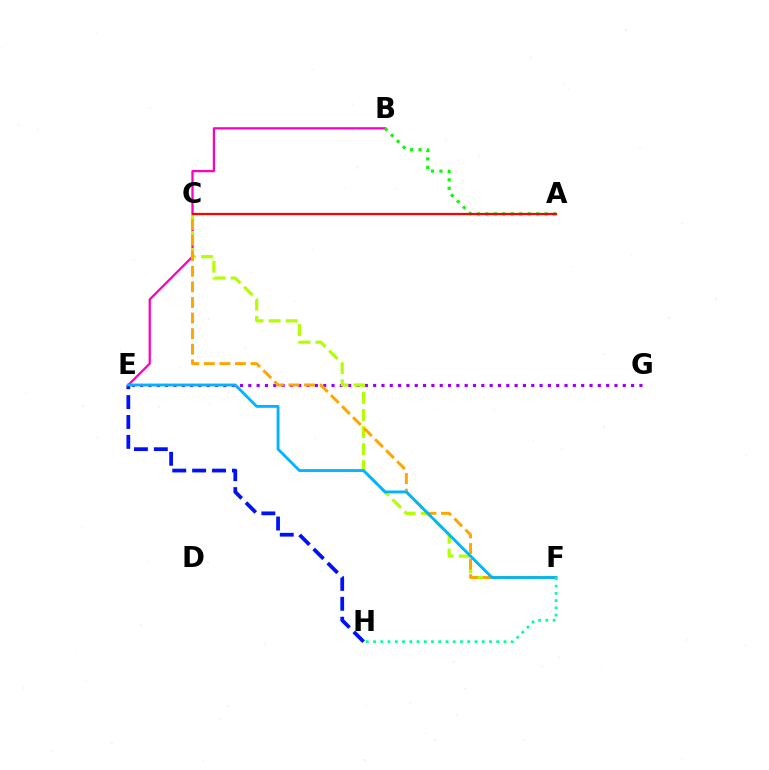{('B', 'E'): [{'color': '#ff00bd', 'line_style': 'solid', 'thickness': 1.63}], ('E', 'H'): [{'color': '#0010ff', 'line_style': 'dashed', 'thickness': 2.7}], ('E', 'G'): [{'color': '#9b00ff', 'line_style': 'dotted', 'thickness': 2.26}], ('C', 'F'): [{'color': '#b3ff00', 'line_style': 'dashed', 'thickness': 2.32}, {'color': '#ffa500', 'line_style': 'dashed', 'thickness': 2.12}], ('E', 'F'): [{'color': '#00b5ff', 'line_style': 'solid', 'thickness': 2.04}], ('F', 'H'): [{'color': '#00ff9d', 'line_style': 'dotted', 'thickness': 1.97}], ('A', 'B'): [{'color': '#08ff00', 'line_style': 'dotted', 'thickness': 2.3}], ('A', 'C'): [{'color': '#ff0000', 'line_style': 'solid', 'thickness': 1.63}]}